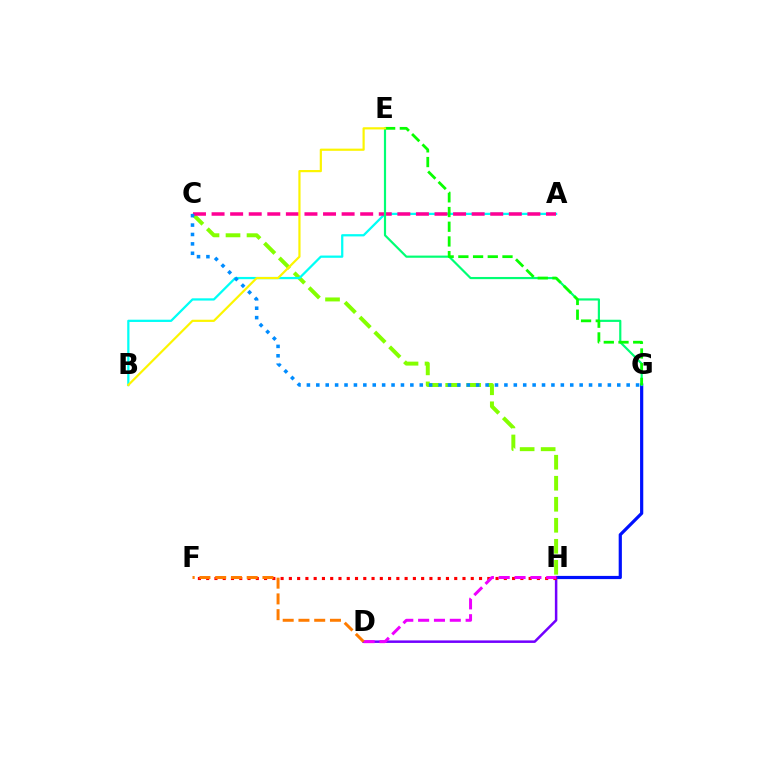{('G', 'H'): [{'color': '#0010ff', 'line_style': 'solid', 'thickness': 2.3}], ('C', 'H'): [{'color': '#84ff00', 'line_style': 'dashed', 'thickness': 2.85}], ('D', 'H'): [{'color': '#7200ff', 'line_style': 'solid', 'thickness': 1.8}, {'color': '#ee00ff', 'line_style': 'dashed', 'thickness': 2.15}], ('A', 'B'): [{'color': '#00fff6', 'line_style': 'solid', 'thickness': 1.62}], ('F', 'H'): [{'color': '#ff0000', 'line_style': 'dotted', 'thickness': 2.25}], ('A', 'C'): [{'color': '#ff0094', 'line_style': 'dashed', 'thickness': 2.52}], ('E', 'G'): [{'color': '#00ff74', 'line_style': 'solid', 'thickness': 1.57}, {'color': '#08ff00', 'line_style': 'dashed', 'thickness': 2.0}], ('D', 'F'): [{'color': '#ff7c00', 'line_style': 'dashed', 'thickness': 2.14}], ('B', 'E'): [{'color': '#fcf500', 'line_style': 'solid', 'thickness': 1.57}], ('C', 'G'): [{'color': '#008cff', 'line_style': 'dotted', 'thickness': 2.56}]}